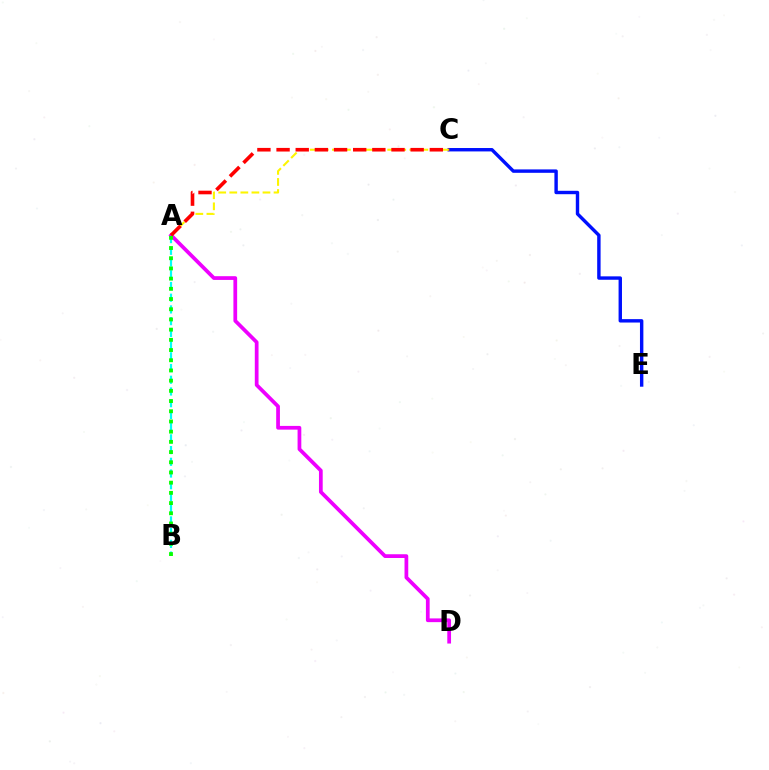{('A', 'B'): [{'color': '#00fff6', 'line_style': 'dashed', 'thickness': 1.59}, {'color': '#08ff00', 'line_style': 'dotted', 'thickness': 2.77}], ('C', 'E'): [{'color': '#0010ff', 'line_style': 'solid', 'thickness': 2.45}], ('A', 'C'): [{'color': '#fcf500', 'line_style': 'dashed', 'thickness': 1.5}, {'color': '#ff0000', 'line_style': 'dashed', 'thickness': 2.6}], ('A', 'D'): [{'color': '#ee00ff', 'line_style': 'solid', 'thickness': 2.69}]}